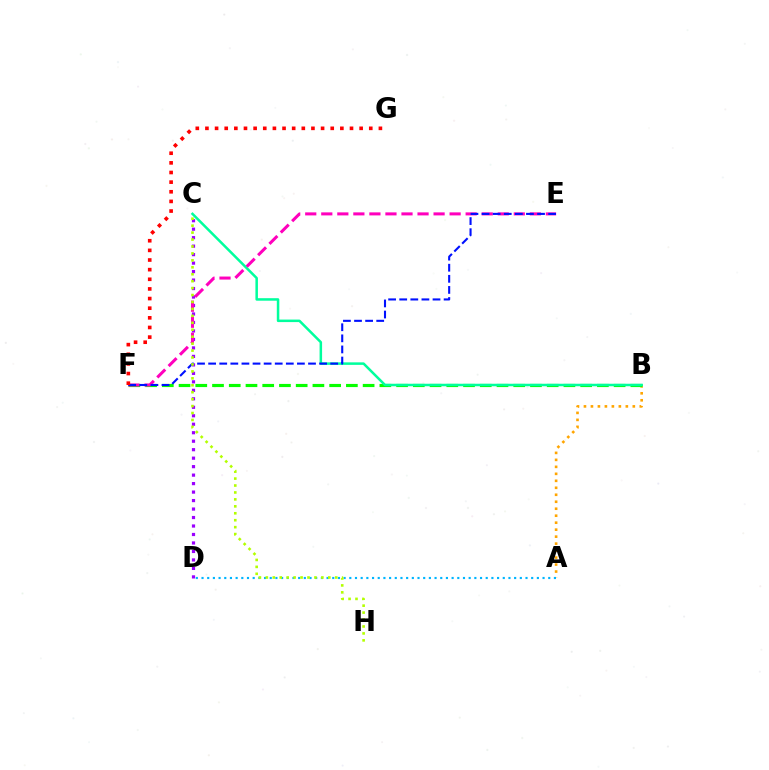{('A', 'B'): [{'color': '#ffa500', 'line_style': 'dotted', 'thickness': 1.9}], ('C', 'D'): [{'color': '#9b00ff', 'line_style': 'dotted', 'thickness': 2.3}], ('B', 'F'): [{'color': '#08ff00', 'line_style': 'dashed', 'thickness': 2.27}], ('B', 'C'): [{'color': '#00ff9d', 'line_style': 'solid', 'thickness': 1.81}], ('A', 'D'): [{'color': '#00b5ff', 'line_style': 'dotted', 'thickness': 1.54}], ('E', 'F'): [{'color': '#ff00bd', 'line_style': 'dashed', 'thickness': 2.18}, {'color': '#0010ff', 'line_style': 'dashed', 'thickness': 1.51}], ('F', 'G'): [{'color': '#ff0000', 'line_style': 'dotted', 'thickness': 2.62}], ('C', 'H'): [{'color': '#b3ff00', 'line_style': 'dotted', 'thickness': 1.89}]}